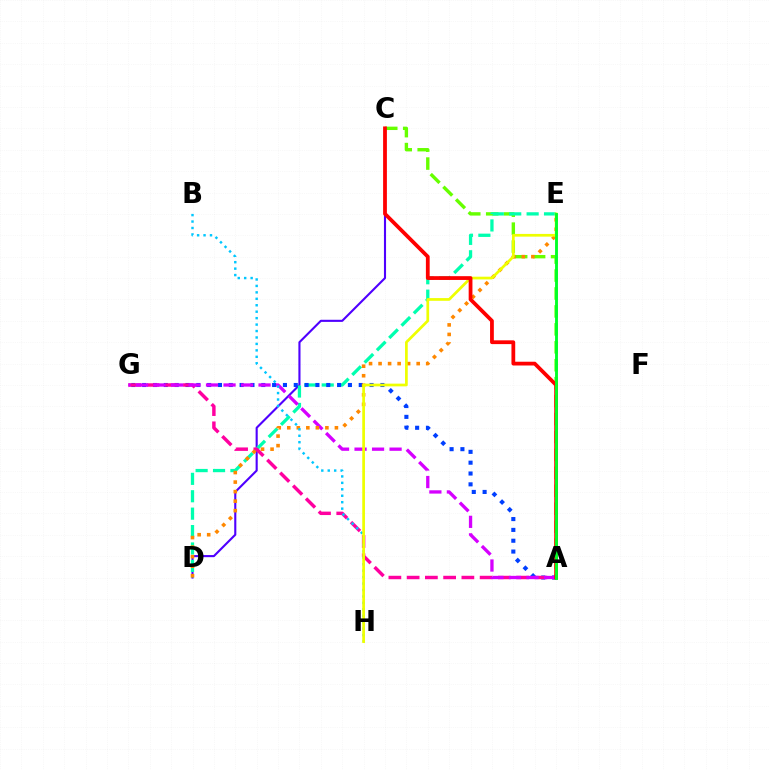{('C', 'D'): [{'color': '#4f00ff', 'line_style': 'solid', 'thickness': 1.52}], ('A', 'C'): [{'color': '#66ff00', 'line_style': 'dashed', 'thickness': 2.44}, {'color': '#ff0000', 'line_style': 'solid', 'thickness': 2.72}], ('D', 'E'): [{'color': '#00ffaf', 'line_style': 'dashed', 'thickness': 2.36}, {'color': '#ff8800', 'line_style': 'dotted', 'thickness': 2.59}], ('A', 'G'): [{'color': '#003fff', 'line_style': 'dotted', 'thickness': 2.94}, {'color': '#ff00a0', 'line_style': 'dashed', 'thickness': 2.48}, {'color': '#d600ff', 'line_style': 'dashed', 'thickness': 2.38}], ('B', 'H'): [{'color': '#00c7ff', 'line_style': 'dotted', 'thickness': 1.75}], ('E', 'H'): [{'color': '#eeff00', 'line_style': 'solid', 'thickness': 1.96}], ('A', 'E'): [{'color': '#00ff27', 'line_style': 'solid', 'thickness': 2.07}]}